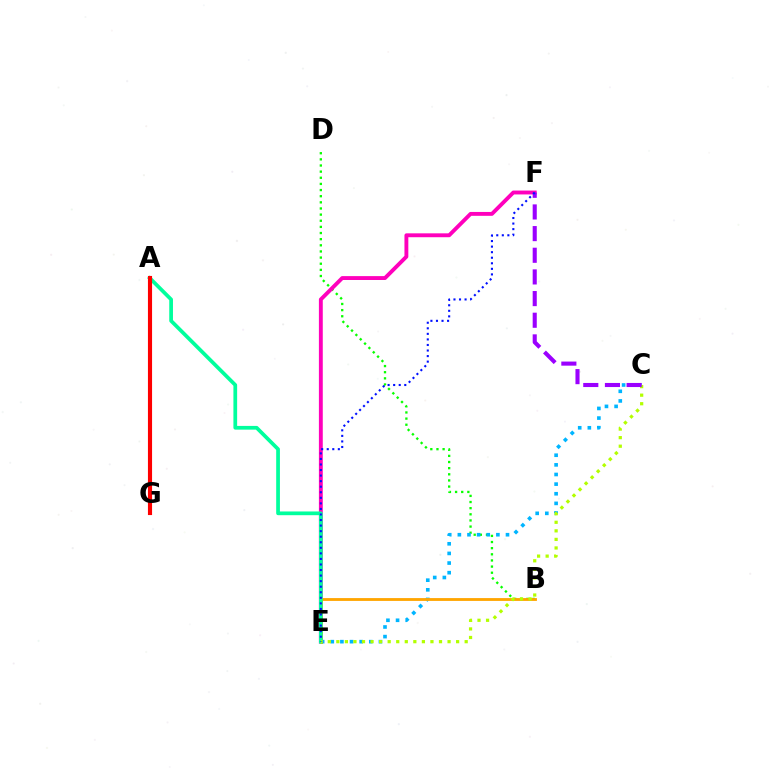{('B', 'D'): [{'color': '#08ff00', 'line_style': 'dotted', 'thickness': 1.67}], ('C', 'E'): [{'color': '#00b5ff', 'line_style': 'dotted', 'thickness': 2.62}, {'color': '#b3ff00', 'line_style': 'dotted', 'thickness': 2.32}], ('E', 'F'): [{'color': '#ff00bd', 'line_style': 'solid', 'thickness': 2.79}, {'color': '#0010ff', 'line_style': 'dotted', 'thickness': 1.51}], ('B', 'E'): [{'color': '#ffa500', 'line_style': 'solid', 'thickness': 2.04}], ('A', 'E'): [{'color': '#00ff9d', 'line_style': 'solid', 'thickness': 2.68}], ('C', 'F'): [{'color': '#9b00ff', 'line_style': 'dashed', 'thickness': 2.94}], ('A', 'G'): [{'color': '#ff0000', 'line_style': 'solid', 'thickness': 2.97}]}